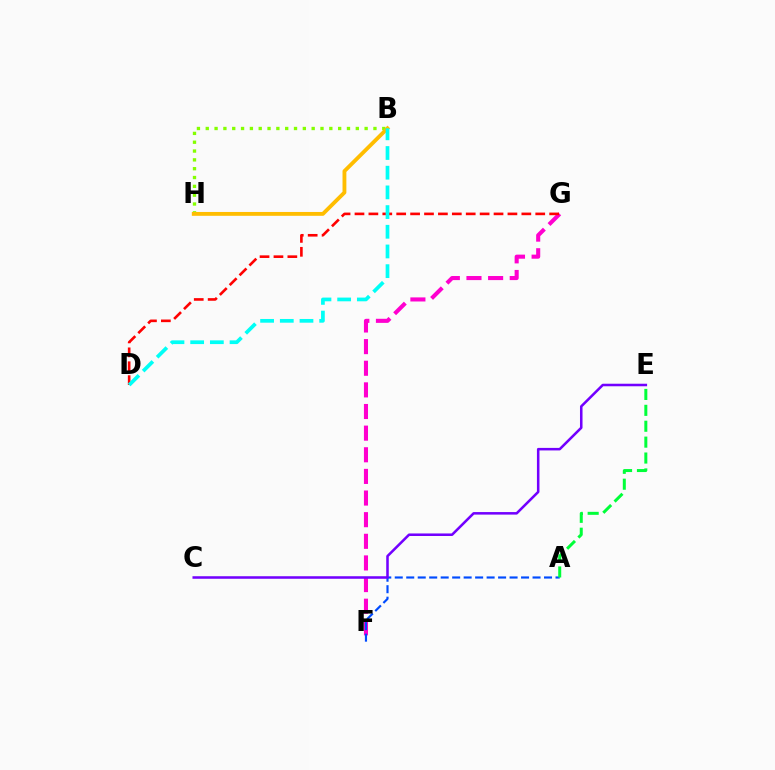{('F', 'G'): [{'color': '#ff00cf', 'line_style': 'dashed', 'thickness': 2.94}], ('A', 'F'): [{'color': '#004bff', 'line_style': 'dashed', 'thickness': 1.56}], ('B', 'H'): [{'color': '#84ff00', 'line_style': 'dotted', 'thickness': 2.4}, {'color': '#ffbd00', 'line_style': 'solid', 'thickness': 2.77}], ('A', 'E'): [{'color': '#00ff39', 'line_style': 'dashed', 'thickness': 2.16}], ('D', 'G'): [{'color': '#ff0000', 'line_style': 'dashed', 'thickness': 1.89}], ('C', 'E'): [{'color': '#7200ff', 'line_style': 'solid', 'thickness': 1.83}], ('B', 'D'): [{'color': '#00fff6', 'line_style': 'dashed', 'thickness': 2.67}]}